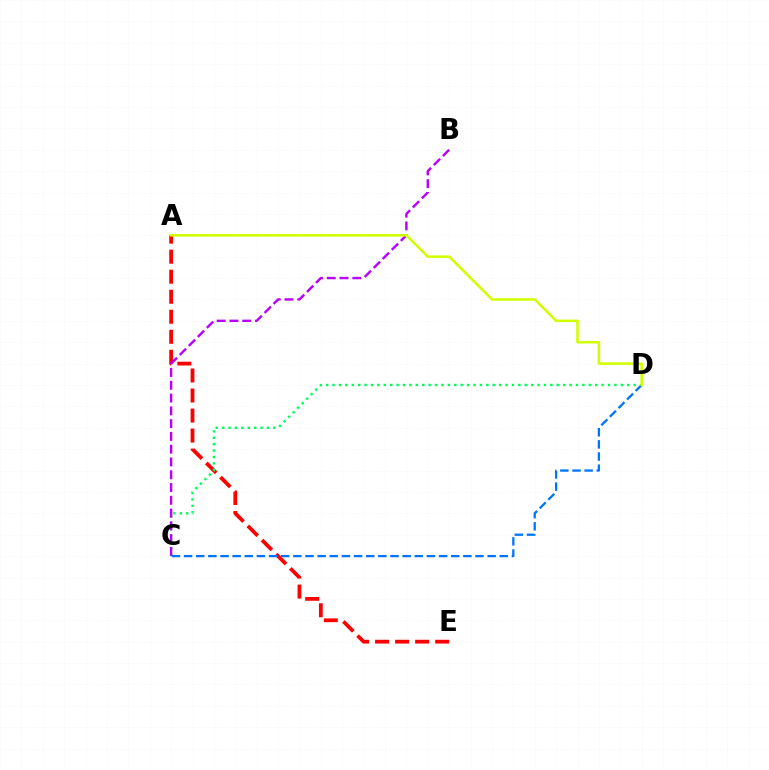{('A', 'E'): [{'color': '#ff0000', 'line_style': 'dashed', 'thickness': 2.72}], ('C', 'D'): [{'color': '#00ff5c', 'line_style': 'dotted', 'thickness': 1.74}, {'color': '#0074ff', 'line_style': 'dashed', 'thickness': 1.65}], ('B', 'C'): [{'color': '#b900ff', 'line_style': 'dashed', 'thickness': 1.74}], ('A', 'D'): [{'color': '#d1ff00', 'line_style': 'solid', 'thickness': 1.85}]}